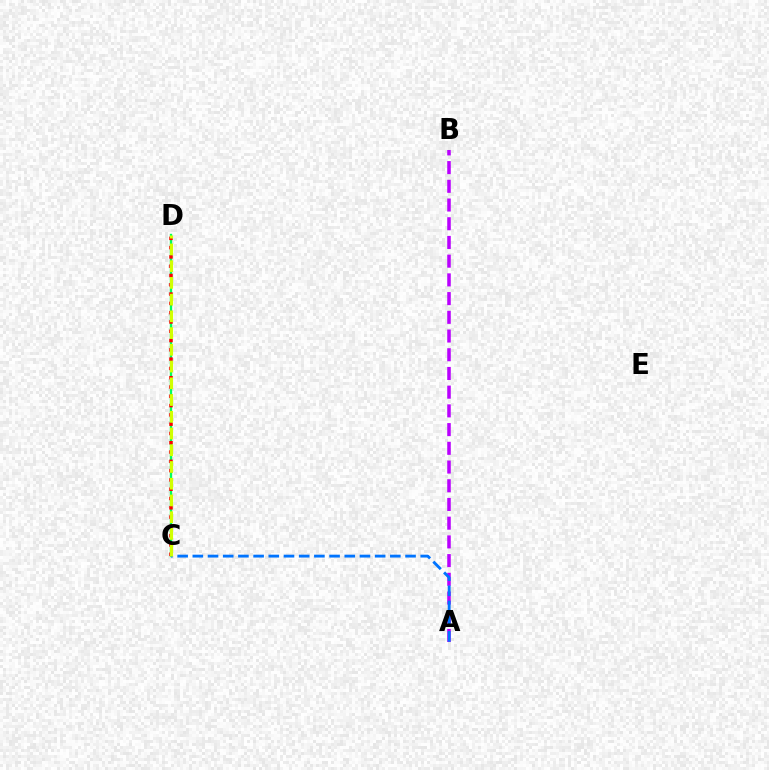{('A', 'B'): [{'color': '#b900ff', 'line_style': 'dashed', 'thickness': 2.54}], ('C', 'D'): [{'color': '#00ff5c', 'line_style': 'solid', 'thickness': 1.69}, {'color': '#ff0000', 'line_style': 'dotted', 'thickness': 2.52}, {'color': '#d1ff00', 'line_style': 'dashed', 'thickness': 2.27}], ('A', 'C'): [{'color': '#0074ff', 'line_style': 'dashed', 'thickness': 2.06}]}